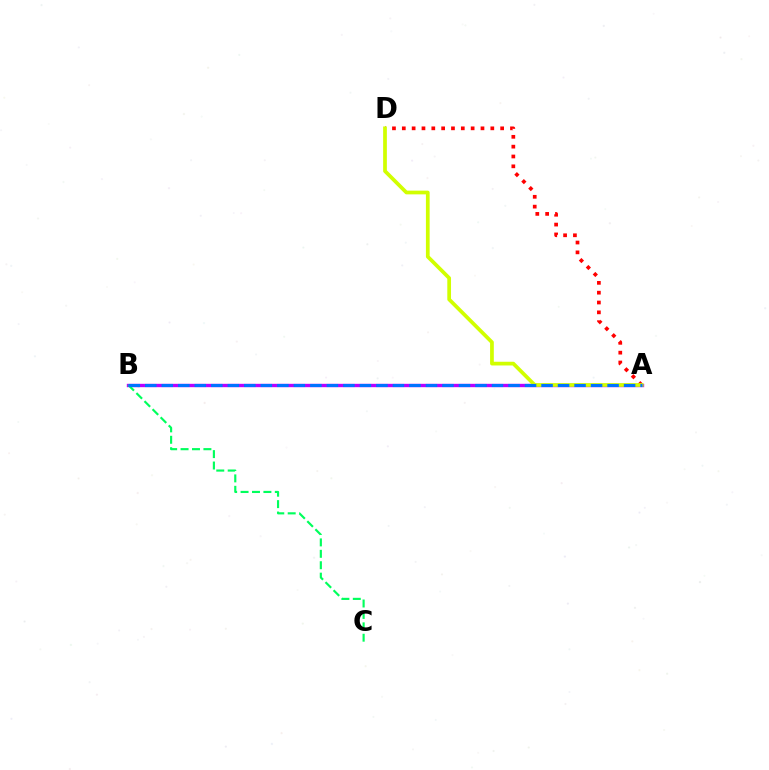{('A', 'B'): [{'color': '#b900ff', 'line_style': 'solid', 'thickness': 2.42}, {'color': '#0074ff', 'line_style': 'dashed', 'thickness': 2.24}], ('B', 'C'): [{'color': '#00ff5c', 'line_style': 'dashed', 'thickness': 1.55}], ('A', 'D'): [{'color': '#ff0000', 'line_style': 'dotted', 'thickness': 2.67}, {'color': '#d1ff00', 'line_style': 'solid', 'thickness': 2.68}]}